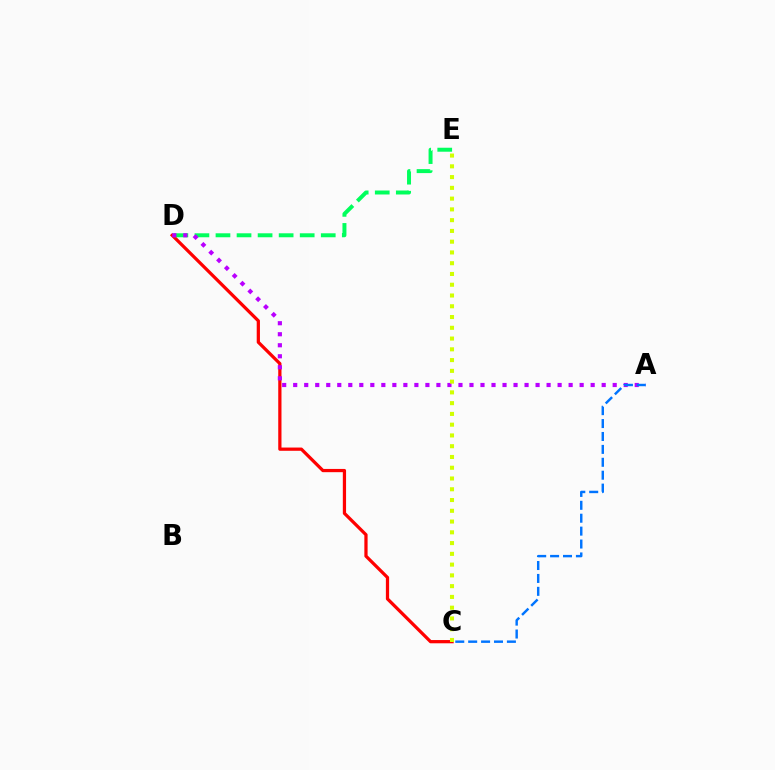{('C', 'D'): [{'color': '#ff0000', 'line_style': 'solid', 'thickness': 2.33}], ('D', 'E'): [{'color': '#00ff5c', 'line_style': 'dashed', 'thickness': 2.86}], ('A', 'D'): [{'color': '#b900ff', 'line_style': 'dotted', 'thickness': 2.99}], ('C', 'E'): [{'color': '#d1ff00', 'line_style': 'dotted', 'thickness': 2.92}], ('A', 'C'): [{'color': '#0074ff', 'line_style': 'dashed', 'thickness': 1.75}]}